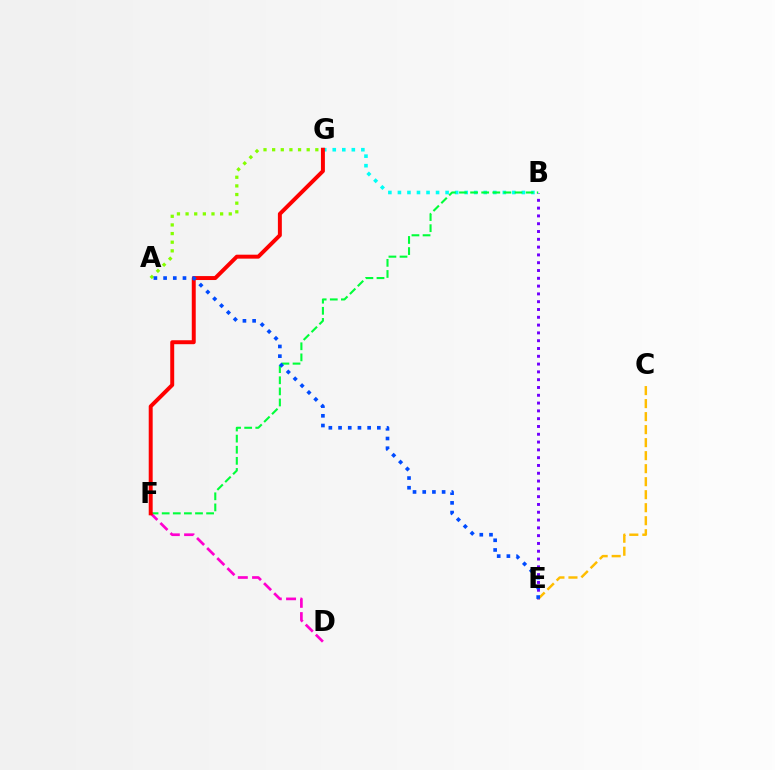{('B', 'E'): [{'color': '#7200ff', 'line_style': 'dotted', 'thickness': 2.12}], ('B', 'G'): [{'color': '#00fff6', 'line_style': 'dotted', 'thickness': 2.59}], ('C', 'E'): [{'color': '#ffbd00', 'line_style': 'dashed', 'thickness': 1.77}], ('A', 'G'): [{'color': '#84ff00', 'line_style': 'dotted', 'thickness': 2.35}], ('B', 'F'): [{'color': '#00ff39', 'line_style': 'dashed', 'thickness': 1.51}], ('D', 'F'): [{'color': '#ff00cf', 'line_style': 'dashed', 'thickness': 1.94}], ('F', 'G'): [{'color': '#ff0000', 'line_style': 'solid', 'thickness': 2.85}], ('A', 'E'): [{'color': '#004bff', 'line_style': 'dotted', 'thickness': 2.63}]}